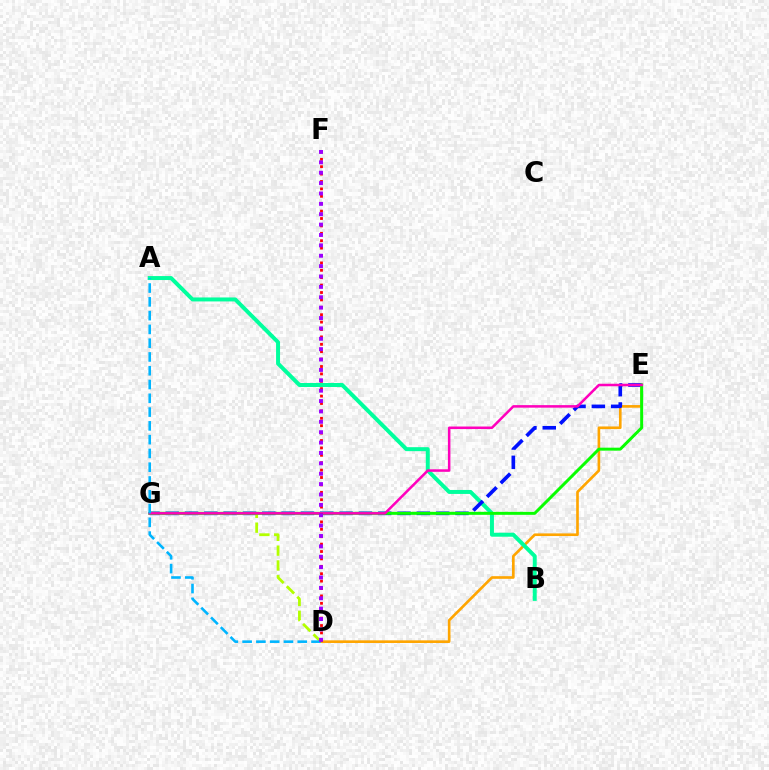{('D', 'E'): [{'color': '#ffa500', 'line_style': 'solid', 'thickness': 1.91}], ('A', 'B'): [{'color': '#00ff9d', 'line_style': 'solid', 'thickness': 2.86}], ('E', 'G'): [{'color': '#0010ff', 'line_style': 'dashed', 'thickness': 2.62}, {'color': '#08ff00', 'line_style': 'solid', 'thickness': 2.15}, {'color': '#ff00bd', 'line_style': 'solid', 'thickness': 1.82}], ('D', 'G'): [{'color': '#b3ff00', 'line_style': 'dashed', 'thickness': 2.01}], ('A', 'D'): [{'color': '#00b5ff', 'line_style': 'dashed', 'thickness': 1.87}], ('D', 'F'): [{'color': '#ff0000', 'line_style': 'dotted', 'thickness': 2.01}, {'color': '#9b00ff', 'line_style': 'dotted', 'thickness': 2.82}]}